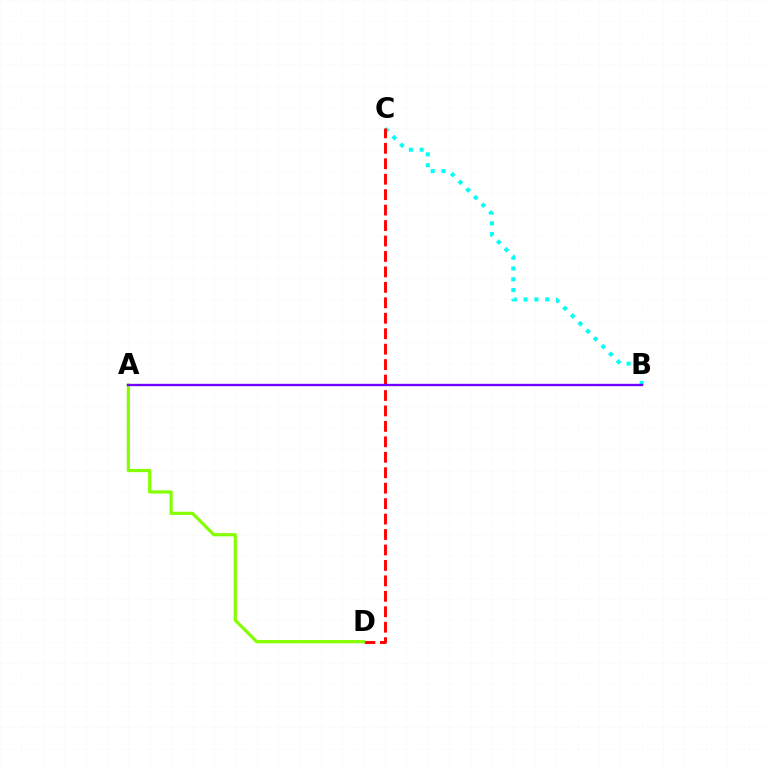{('B', 'C'): [{'color': '#00fff6', 'line_style': 'dotted', 'thickness': 2.94}], ('C', 'D'): [{'color': '#ff0000', 'line_style': 'dashed', 'thickness': 2.1}], ('A', 'D'): [{'color': '#84ff00', 'line_style': 'solid', 'thickness': 2.3}], ('A', 'B'): [{'color': '#7200ff', 'line_style': 'solid', 'thickness': 1.69}]}